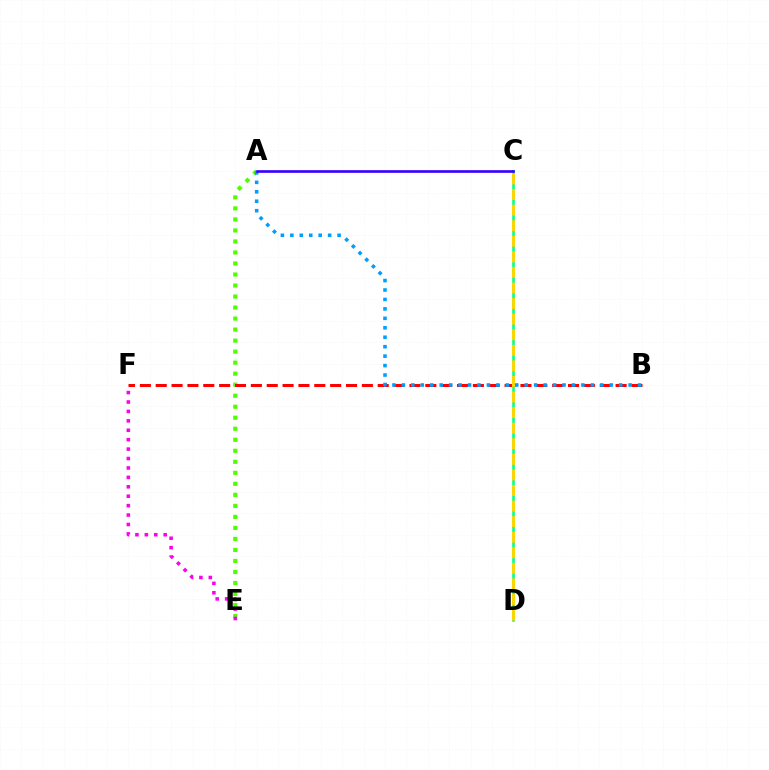{('A', 'E'): [{'color': '#4fff00', 'line_style': 'dotted', 'thickness': 2.99}], ('B', 'F'): [{'color': '#ff0000', 'line_style': 'dashed', 'thickness': 2.15}], ('C', 'D'): [{'color': '#00ff86', 'line_style': 'solid', 'thickness': 1.84}, {'color': '#ffd500', 'line_style': 'dashed', 'thickness': 2.12}], ('A', 'B'): [{'color': '#009eff', 'line_style': 'dotted', 'thickness': 2.57}], ('E', 'F'): [{'color': '#ff00ed', 'line_style': 'dotted', 'thickness': 2.56}], ('A', 'C'): [{'color': '#3700ff', 'line_style': 'solid', 'thickness': 1.9}]}